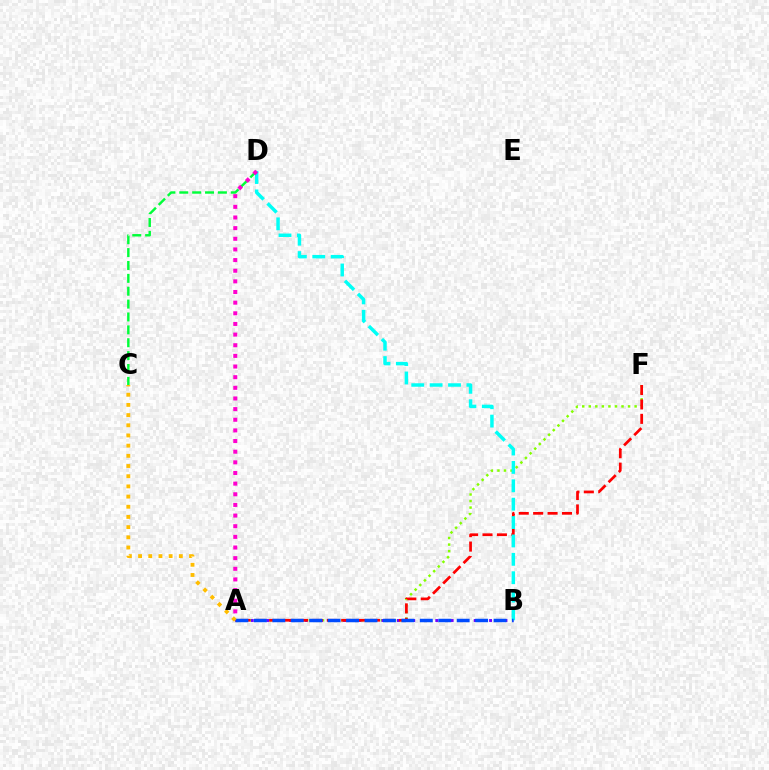{('C', 'D'): [{'color': '#00ff39', 'line_style': 'dashed', 'thickness': 1.75}], ('A', 'F'): [{'color': '#84ff00', 'line_style': 'dotted', 'thickness': 1.78}, {'color': '#ff0000', 'line_style': 'dashed', 'thickness': 1.96}], ('A', 'B'): [{'color': '#7200ff', 'line_style': 'dotted', 'thickness': 2.09}, {'color': '#004bff', 'line_style': 'dashed', 'thickness': 2.5}], ('B', 'D'): [{'color': '#00fff6', 'line_style': 'dashed', 'thickness': 2.5}], ('A', 'D'): [{'color': '#ff00cf', 'line_style': 'dotted', 'thickness': 2.89}], ('A', 'C'): [{'color': '#ffbd00', 'line_style': 'dotted', 'thickness': 2.77}]}